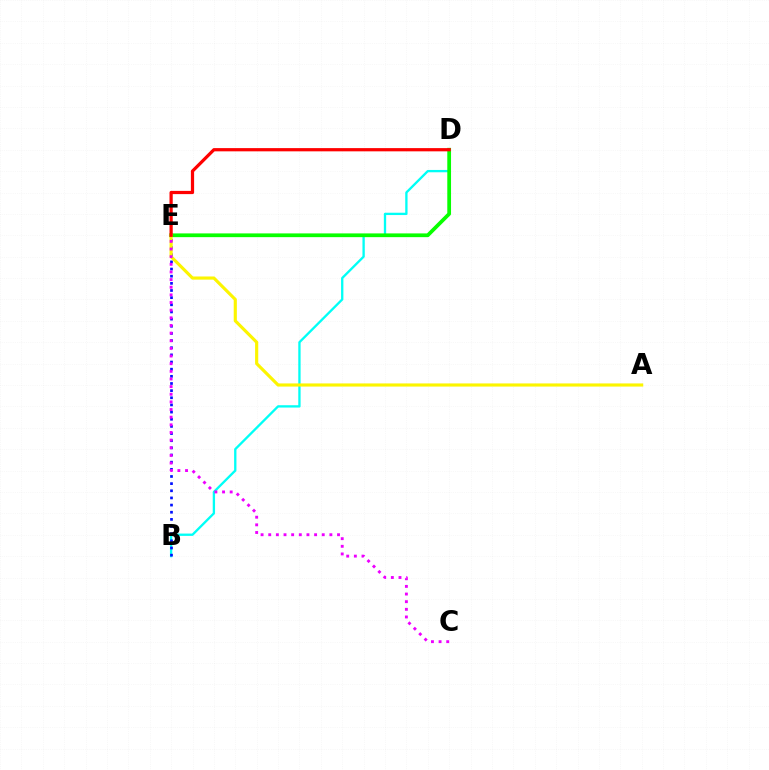{('B', 'D'): [{'color': '#00fff6', 'line_style': 'solid', 'thickness': 1.67}], ('B', 'E'): [{'color': '#0010ff', 'line_style': 'dotted', 'thickness': 1.94}], ('D', 'E'): [{'color': '#08ff00', 'line_style': 'solid', 'thickness': 2.7}, {'color': '#ff0000', 'line_style': 'solid', 'thickness': 2.32}], ('A', 'E'): [{'color': '#fcf500', 'line_style': 'solid', 'thickness': 2.26}], ('C', 'E'): [{'color': '#ee00ff', 'line_style': 'dotted', 'thickness': 2.08}]}